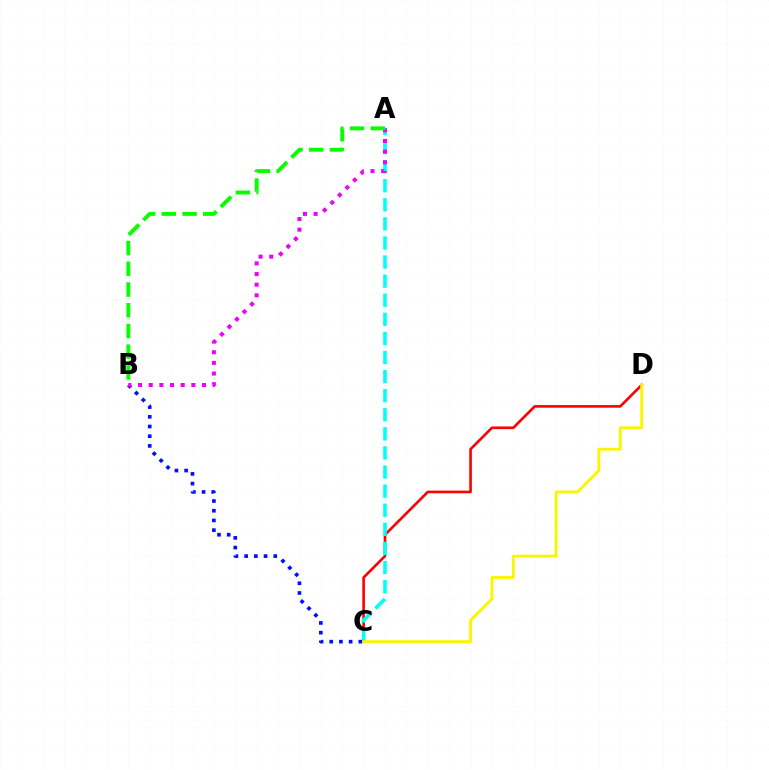{('C', 'D'): [{'color': '#ff0000', 'line_style': 'solid', 'thickness': 1.89}, {'color': '#fcf500', 'line_style': 'solid', 'thickness': 2.08}], ('A', 'C'): [{'color': '#00fff6', 'line_style': 'dashed', 'thickness': 2.59}], ('B', 'C'): [{'color': '#0010ff', 'line_style': 'dotted', 'thickness': 2.64}], ('A', 'B'): [{'color': '#ee00ff', 'line_style': 'dotted', 'thickness': 2.9}, {'color': '#08ff00', 'line_style': 'dashed', 'thickness': 2.82}]}